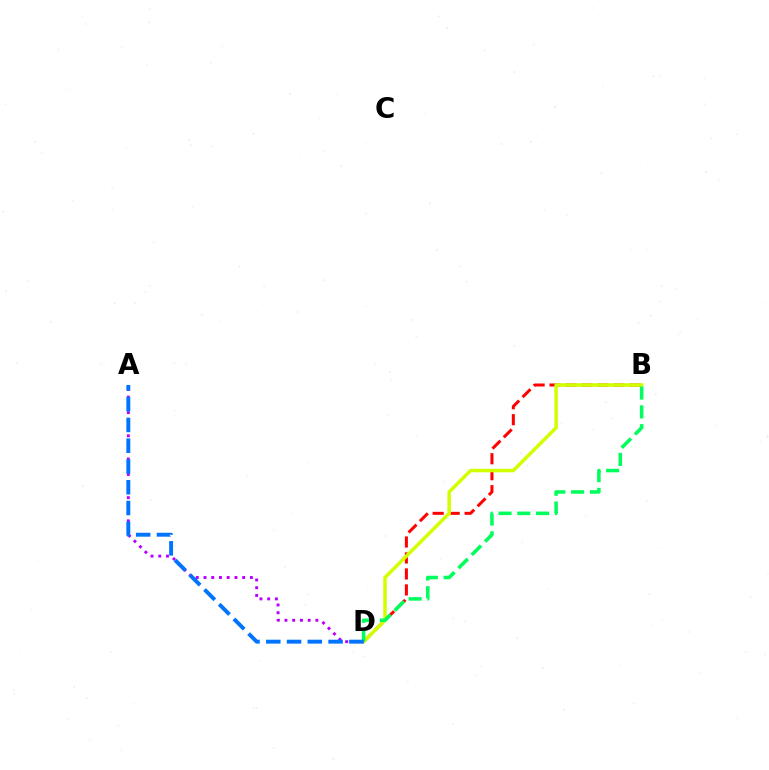{('B', 'D'): [{'color': '#ff0000', 'line_style': 'dashed', 'thickness': 2.17}, {'color': '#d1ff00', 'line_style': 'solid', 'thickness': 2.51}, {'color': '#00ff5c', 'line_style': 'dashed', 'thickness': 2.55}], ('A', 'D'): [{'color': '#b900ff', 'line_style': 'dotted', 'thickness': 2.1}, {'color': '#0074ff', 'line_style': 'dashed', 'thickness': 2.82}]}